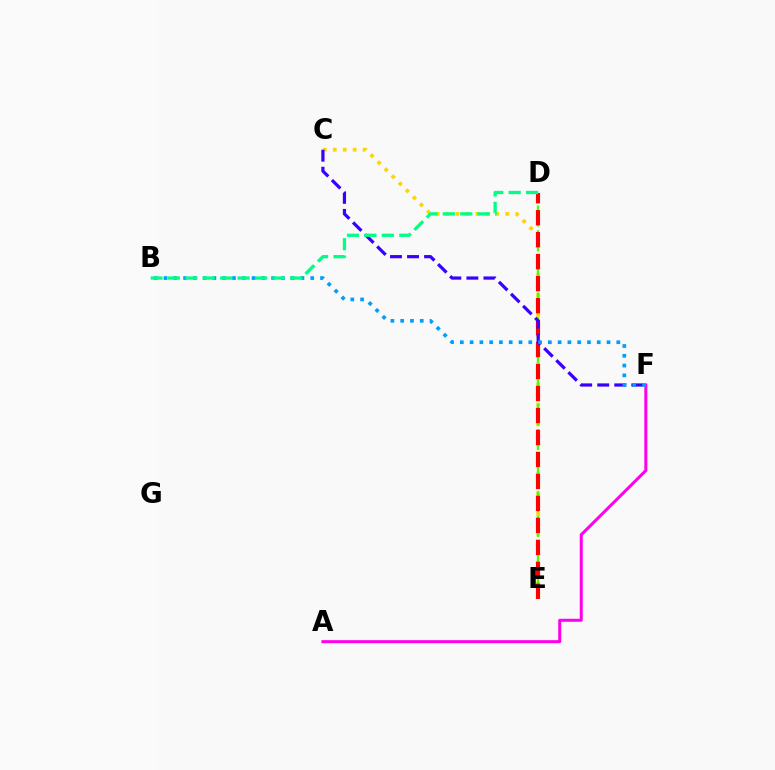{('C', 'E'): [{'color': '#ffd500', 'line_style': 'dotted', 'thickness': 2.7}], ('D', 'E'): [{'color': '#4fff00', 'line_style': 'dashed', 'thickness': 1.69}, {'color': '#ff0000', 'line_style': 'dashed', 'thickness': 2.99}], ('C', 'F'): [{'color': '#3700ff', 'line_style': 'dashed', 'thickness': 2.32}], ('A', 'F'): [{'color': '#ff00ed', 'line_style': 'solid', 'thickness': 2.17}], ('B', 'F'): [{'color': '#009eff', 'line_style': 'dotted', 'thickness': 2.66}], ('B', 'D'): [{'color': '#00ff86', 'line_style': 'dashed', 'thickness': 2.37}]}